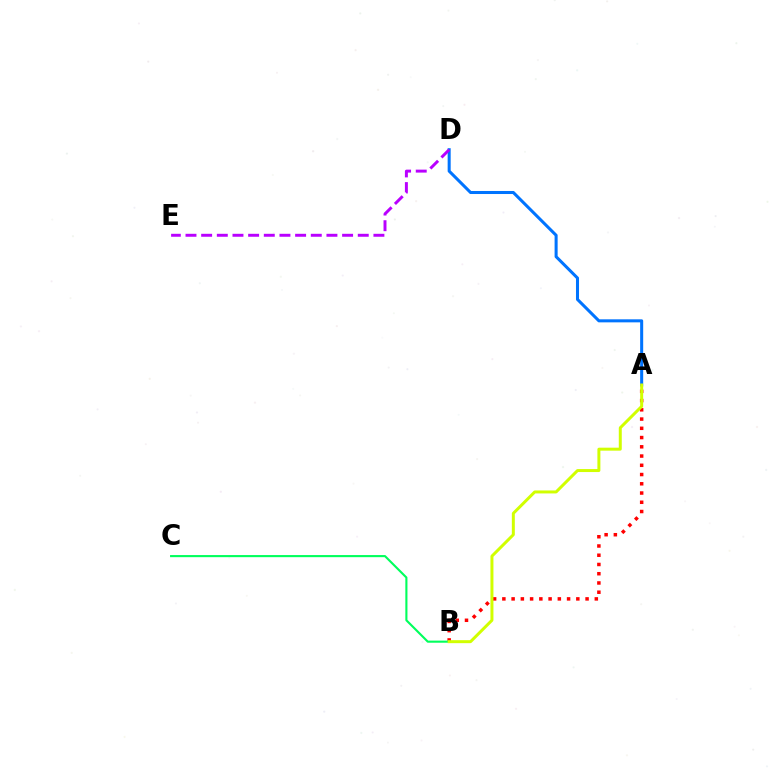{('A', 'D'): [{'color': '#0074ff', 'line_style': 'solid', 'thickness': 2.19}], ('A', 'B'): [{'color': '#ff0000', 'line_style': 'dotted', 'thickness': 2.51}, {'color': '#d1ff00', 'line_style': 'solid', 'thickness': 2.15}], ('B', 'C'): [{'color': '#00ff5c', 'line_style': 'solid', 'thickness': 1.52}], ('D', 'E'): [{'color': '#b900ff', 'line_style': 'dashed', 'thickness': 2.13}]}